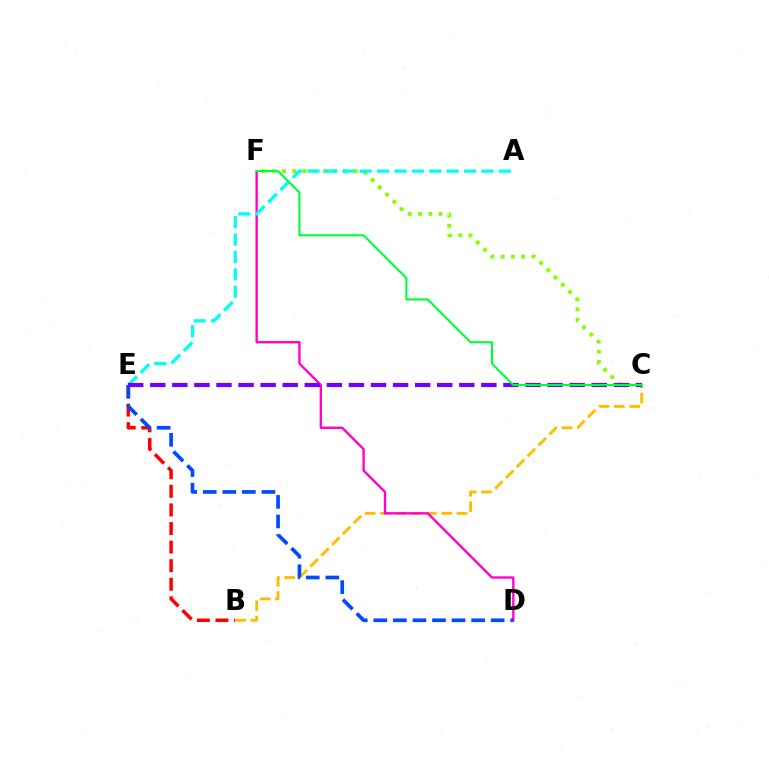{('C', 'F'): [{'color': '#84ff00', 'line_style': 'dotted', 'thickness': 2.79}, {'color': '#00ff39', 'line_style': 'solid', 'thickness': 1.52}], ('B', 'E'): [{'color': '#ff0000', 'line_style': 'dashed', 'thickness': 2.52}], ('B', 'C'): [{'color': '#ffbd00', 'line_style': 'dashed', 'thickness': 2.08}], ('D', 'F'): [{'color': '#ff00cf', 'line_style': 'solid', 'thickness': 1.7}], ('D', 'E'): [{'color': '#004bff', 'line_style': 'dashed', 'thickness': 2.66}], ('A', 'E'): [{'color': '#00fff6', 'line_style': 'dashed', 'thickness': 2.36}], ('C', 'E'): [{'color': '#7200ff', 'line_style': 'dashed', 'thickness': 3.0}]}